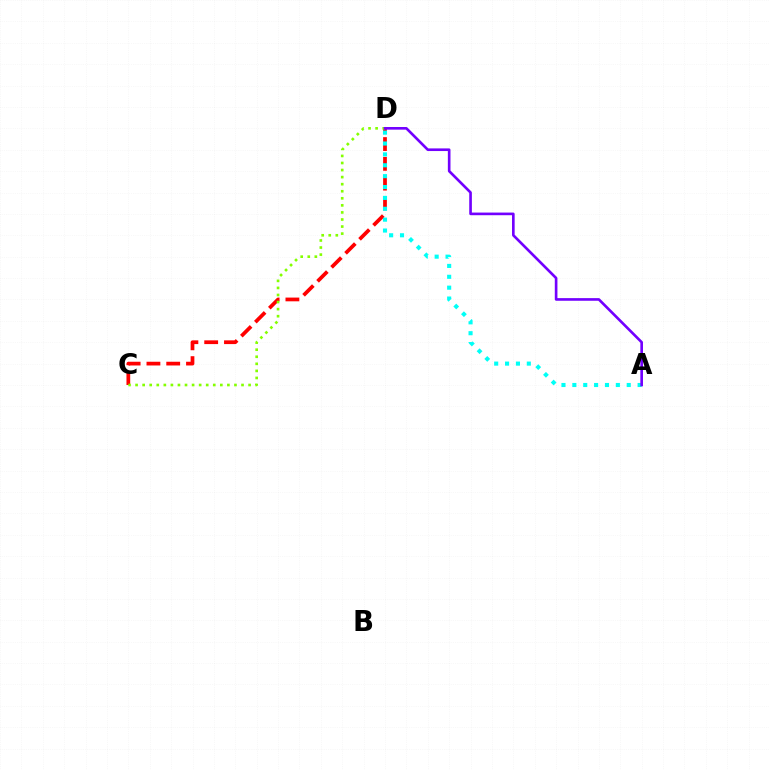{('C', 'D'): [{'color': '#ff0000', 'line_style': 'dashed', 'thickness': 2.69}, {'color': '#84ff00', 'line_style': 'dotted', 'thickness': 1.92}], ('A', 'D'): [{'color': '#00fff6', 'line_style': 'dotted', 'thickness': 2.96}, {'color': '#7200ff', 'line_style': 'solid', 'thickness': 1.9}]}